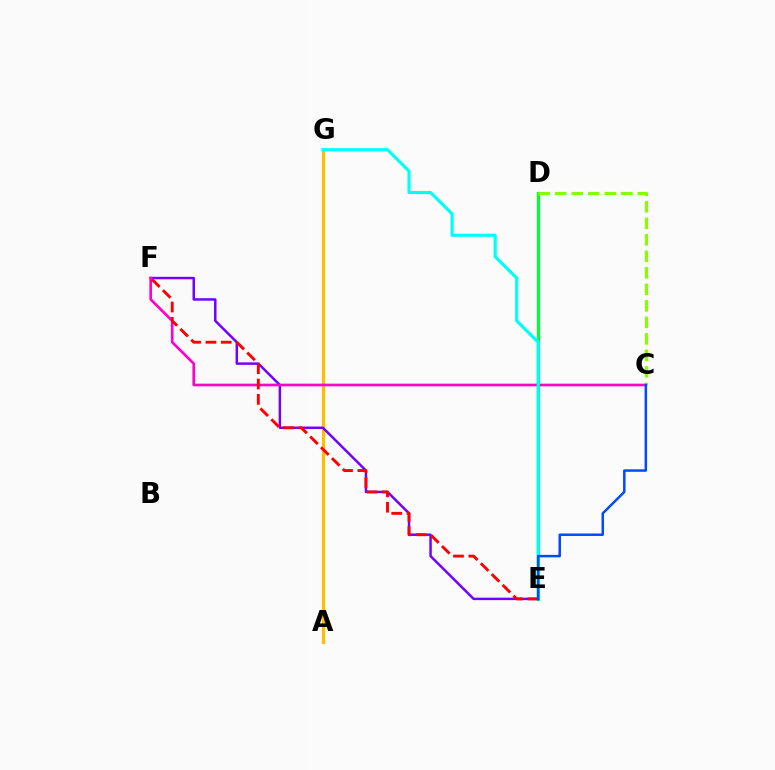{('D', 'E'): [{'color': '#00ff39', 'line_style': 'solid', 'thickness': 2.32}], ('A', 'G'): [{'color': '#ffbd00', 'line_style': 'solid', 'thickness': 2.28}], ('E', 'F'): [{'color': '#7200ff', 'line_style': 'solid', 'thickness': 1.78}, {'color': '#ff0000', 'line_style': 'dashed', 'thickness': 2.08}], ('C', 'F'): [{'color': '#ff00cf', 'line_style': 'solid', 'thickness': 1.92}], ('E', 'G'): [{'color': '#00fff6', 'line_style': 'solid', 'thickness': 2.27}], ('C', 'D'): [{'color': '#84ff00', 'line_style': 'dashed', 'thickness': 2.24}], ('C', 'E'): [{'color': '#004bff', 'line_style': 'solid', 'thickness': 1.8}]}